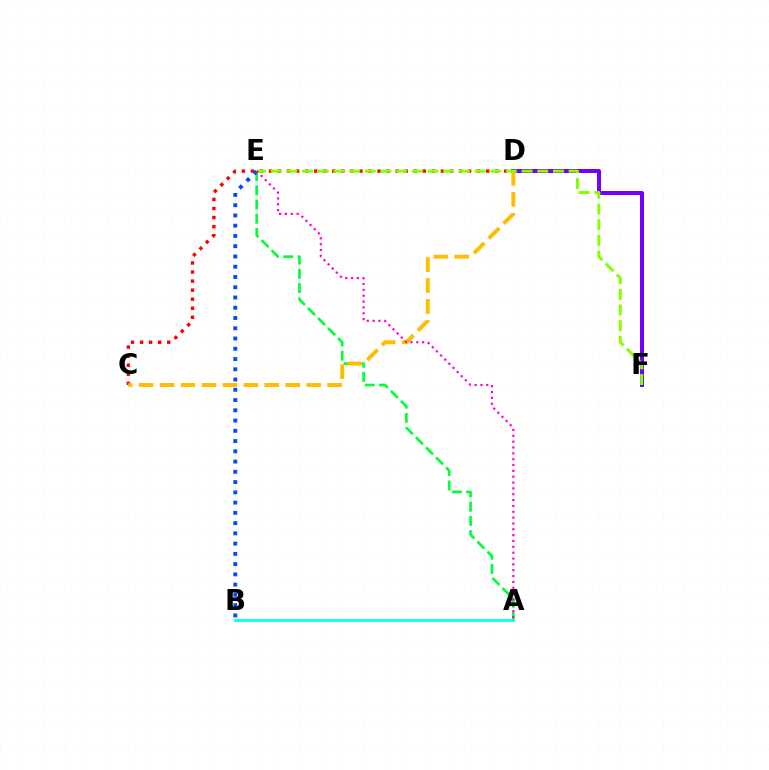{('A', 'E'): [{'color': '#00ff39', 'line_style': 'dashed', 'thickness': 1.93}, {'color': '#ff00cf', 'line_style': 'dotted', 'thickness': 1.59}], ('D', 'F'): [{'color': '#7200ff', 'line_style': 'solid', 'thickness': 2.87}], ('C', 'D'): [{'color': '#ff0000', 'line_style': 'dotted', 'thickness': 2.46}, {'color': '#ffbd00', 'line_style': 'dashed', 'thickness': 2.85}], ('A', 'B'): [{'color': '#00fff6', 'line_style': 'solid', 'thickness': 1.93}], ('E', 'F'): [{'color': '#84ff00', 'line_style': 'dashed', 'thickness': 2.13}], ('B', 'E'): [{'color': '#004bff', 'line_style': 'dotted', 'thickness': 2.79}]}